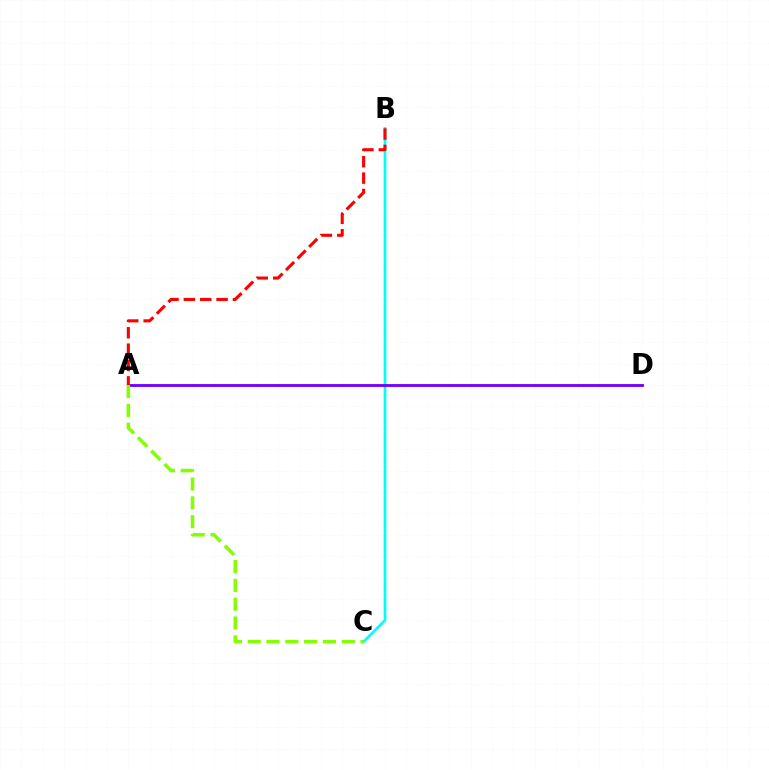{('B', 'C'): [{'color': '#00fff6', 'line_style': 'solid', 'thickness': 1.94}], ('A', 'D'): [{'color': '#7200ff', 'line_style': 'solid', 'thickness': 2.05}], ('A', 'C'): [{'color': '#84ff00', 'line_style': 'dashed', 'thickness': 2.55}], ('A', 'B'): [{'color': '#ff0000', 'line_style': 'dashed', 'thickness': 2.22}]}